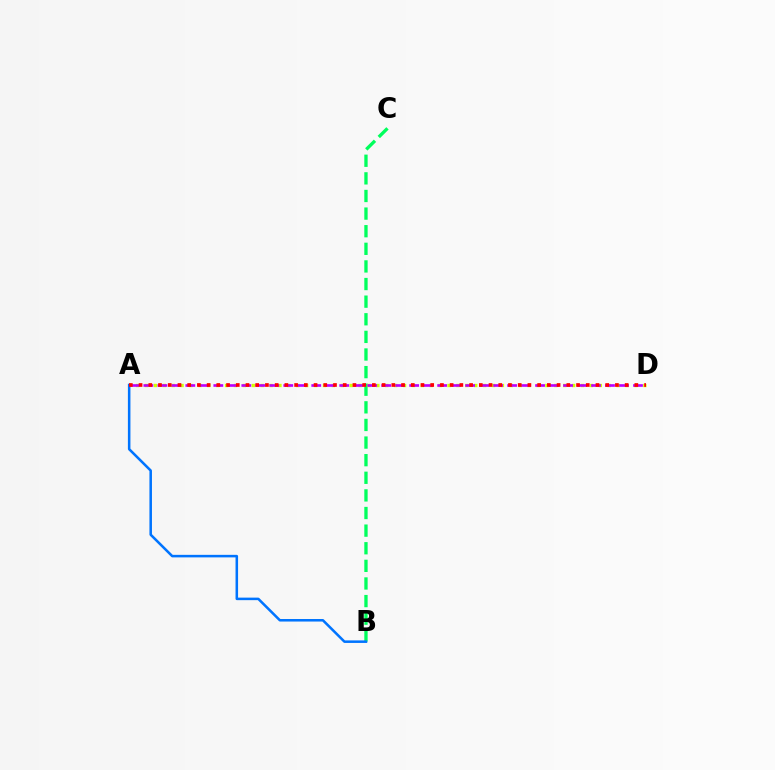{('B', 'C'): [{'color': '#00ff5c', 'line_style': 'dashed', 'thickness': 2.39}], ('A', 'D'): [{'color': '#d1ff00', 'line_style': 'dotted', 'thickness': 2.42}, {'color': '#b900ff', 'line_style': 'dashed', 'thickness': 1.9}, {'color': '#ff0000', 'line_style': 'dotted', 'thickness': 2.64}], ('A', 'B'): [{'color': '#0074ff', 'line_style': 'solid', 'thickness': 1.83}]}